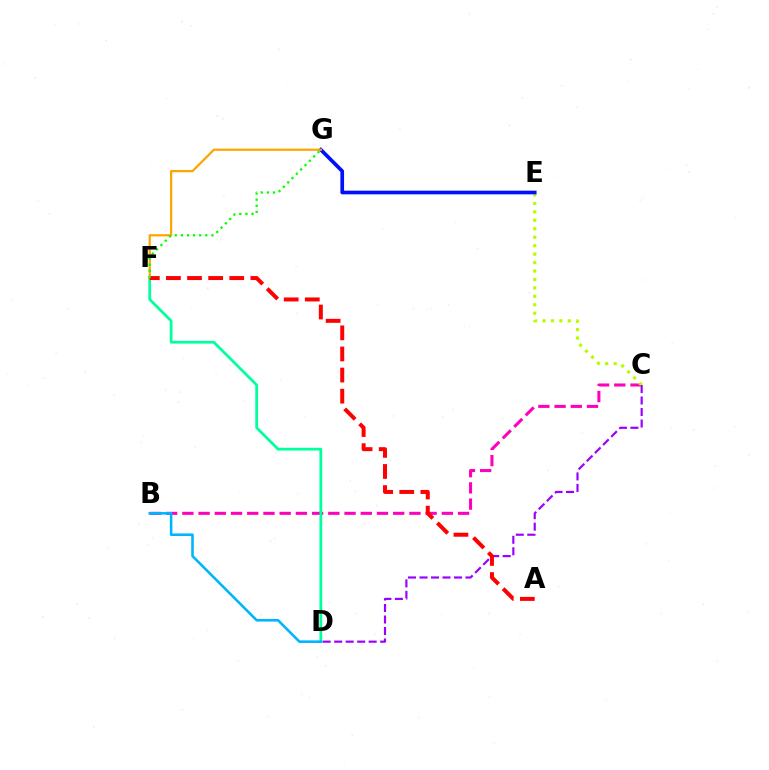{('B', 'C'): [{'color': '#ff00bd', 'line_style': 'dashed', 'thickness': 2.2}], ('C', 'E'): [{'color': '#b3ff00', 'line_style': 'dotted', 'thickness': 2.3}], ('D', 'F'): [{'color': '#00ff9d', 'line_style': 'solid', 'thickness': 1.99}], ('E', 'G'): [{'color': '#0010ff', 'line_style': 'solid', 'thickness': 2.65}], ('B', 'D'): [{'color': '#00b5ff', 'line_style': 'solid', 'thickness': 1.87}], ('F', 'G'): [{'color': '#ffa500', 'line_style': 'solid', 'thickness': 1.61}, {'color': '#08ff00', 'line_style': 'dotted', 'thickness': 1.66}], ('C', 'D'): [{'color': '#9b00ff', 'line_style': 'dashed', 'thickness': 1.56}], ('A', 'F'): [{'color': '#ff0000', 'line_style': 'dashed', 'thickness': 2.87}]}